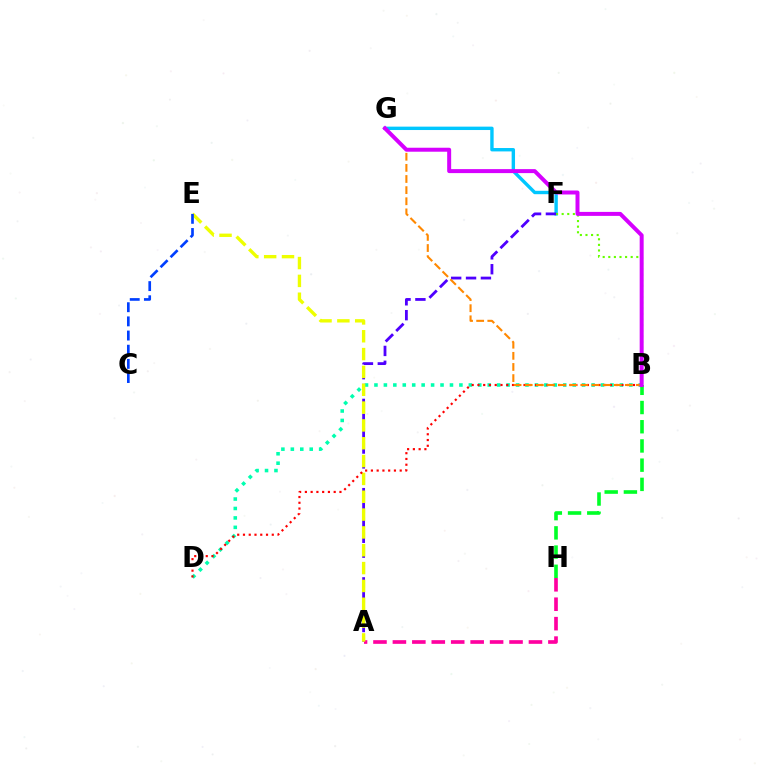{('F', 'G'): [{'color': '#00c7ff', 'line_style': 'solid', 'thickness': 2.44}], ('B', 'F'): [{'color': '#66ff00', 'line_style': 'dotted', 'thickness': 1.52}], ('A', 'F'): [{'color': '#4f00ff', 'line_style': 'dashed', 'thickness': 2.02}], ('B', 'D'): [{'color': '#00ffaf', 'line_style': 'dotted', 'thickness': 2.56}, {'color': '#ff0000', 'line_style': 'dotted', 'thickness': 1.56}], ('A', 'H'): [{'color': '#ff00a0', 'line_style': 'dashed', 'thickness': 2.64}], ('A', 'E'): [{'color': '#eeff00', 'line_style': 'dashed', 'thickness': 2.42}], ('C', 'E'): [{'color': '#003fff', 'line_style': 'dashed', 'thickness': 1.92}], ('B', 'H'): [{'color': '#00ff27', 'line_style': 'dashed', 'thickness': 2.61}], ('B', 'G'): [{'color': '#ff8800', 'line_style': 'dashed', 'thickness': 1.51}, {'color': '#d600ff', 'line_style': 'solid', 'thickness': 2.86}]}